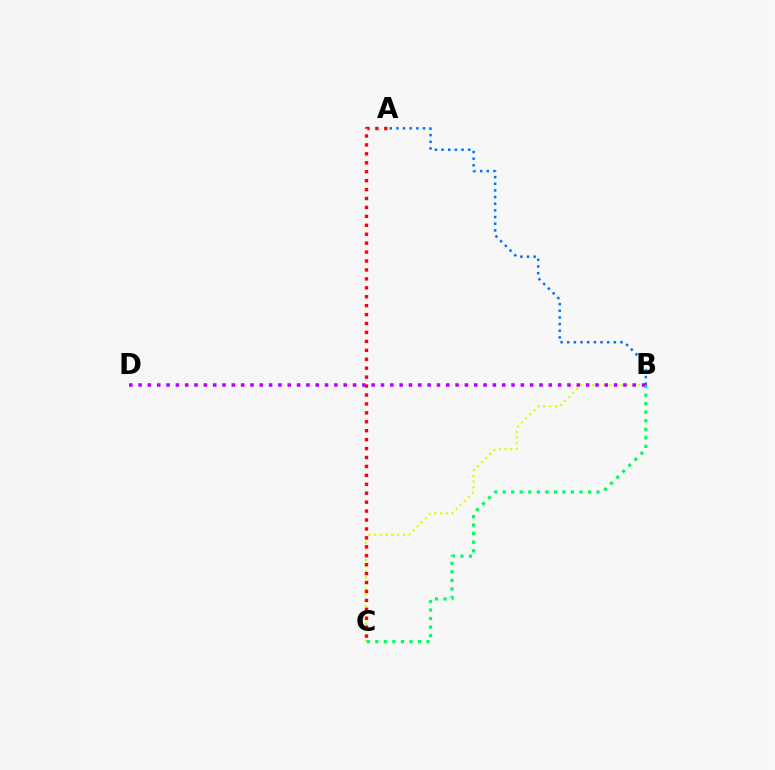{('B', 'C'): [{'color': '#d1ff00', 'line_style': 'dotted', 'thickness': 1.56}, {'color': '#00ff5c', 'line_style': 'dotted', 'thickness': 2.32}], ('A', 'B'): [{'color': '#0074ff', 'line_style': 'dotted', 'thickness': 1.81}], ('A', 'C'): [{'color': '#ff0000', 'line_style': 'dotted', 'thickness': 2.43}], ('B', 'D'): [{'color': '#b900ff', 'line_style': 'dotted', 'thickness': 2.53}]}